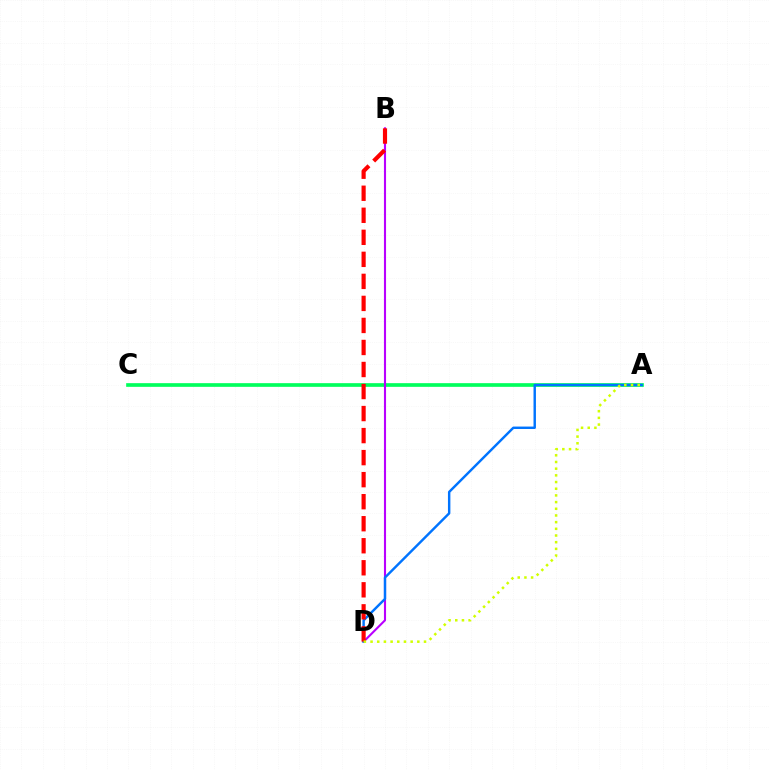{('A', 'C'): [{'color': '#00ff5c', 'line_style': 'solid', 'thickness': 2.64}], ('B', 'D'): [{'color': '#b900ff', 'line_style': 'solid', 'thickness': 1.52}, {'color': '#ff0000', 'line_style': 'dashed', 'thickness': 2.99}], ('A', 'D'): [{'color': '#0074ff', 'line_style': 'solid', 'thickness': 1.75}, {'color': '#d1ff00', 'line_style': 'dotted', 'thickness': 1.82}]}